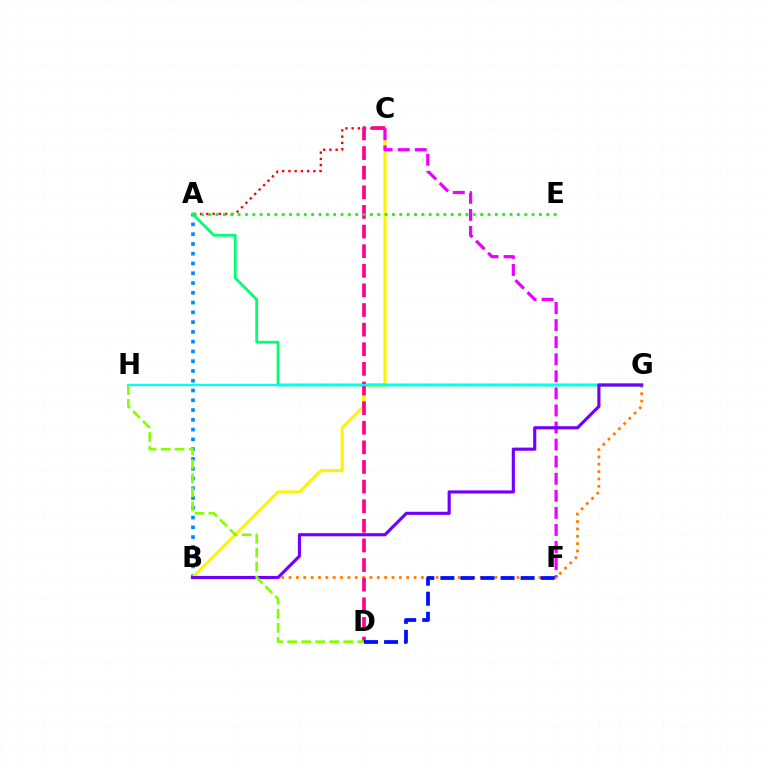{('A', 'C'): [{'color': '#ff0000', 'line_style': 'dotted', 'thickness': 1.69}], ('A', 'B'): [{'color': '#008cff', 'line_style': 'dotted', 'thickness': 2.65}], ('B', 'C'): [{'color': '#fcf500', 'line_style': 'solid', 'thickness': 2.24}], ('B', 'G'): [{'color': '#ff7c00', 'line_style': 'dotted', 'thickness': 2.0}, {'color': '#7200ff', 'line_style': 'solid', 'thickness': 2.26}], ('A', 'G'): [{'color': '#00ff74', 'line_style': 'solid', 'thickness': 2.01}], ('C', 'D'): [{'color': '#ff0094', 'line_style': 'dashed', 'thickness': 2.67}], ('A', 'E'): [{'color': '#08ff00', 'line_style': 'dotted', 'thickness': 2.0}], ('C', 'F'): [{'color': '#ee00ff', 'line_style': 'dashed', 'thickness': 2.32}], ('G', 'H'): [{'color': '#00fff6', 'line_style': 'solid', 'thickness': 1.65}], ('D', 'H'): [{'color': '#84ff00', 'line_style': 'dashed', 'thickness': 1.9}], ('D', 'F'): [{'color': '#0010ff', 'line_style': 'dashed', 'thickness': 2.72}]}